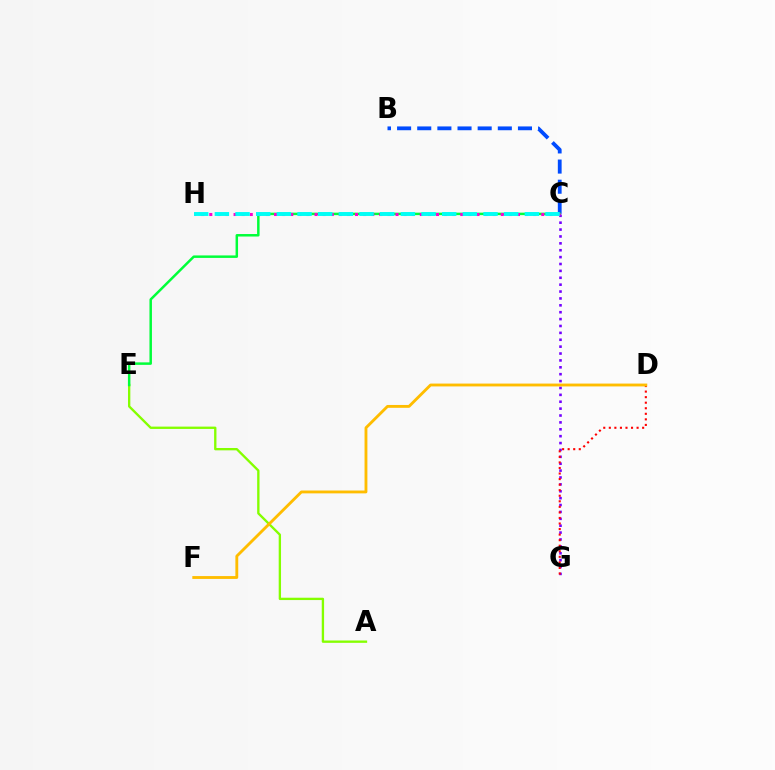{('A', 'E'): [{'color': '#84ff00', 'line_style': 'solid', 'thickness': 1.68}], ('B', 'C'): [{'color': '#004bff', 'line_style': 'dashed', 'thickness': 2.74}], ('C', 'E'): [{'color': '#00ff39', 'line_style': 'solid', 'thickness': 1.79}], ('C', 'G'): [{'color': '#7200ff', 'line_style': 'dotted', 'thickness': 1.87}], ('D', 'G'): [{'color': '#ff0000', 'line_style': 'dotted', 'thickness': 1.51}], ('D', 'F'): [{'color': '#ffbd00', 'line_style': 'solid', 'thickness': 2.05}], ('C', 'H'): [{'color': '#ff00cf', 'line_style': 'dotted', 'thickness': 2.2}, {'color': '#00fff6', 'line_style': 'dashed', 'thickness': 2.81}]}